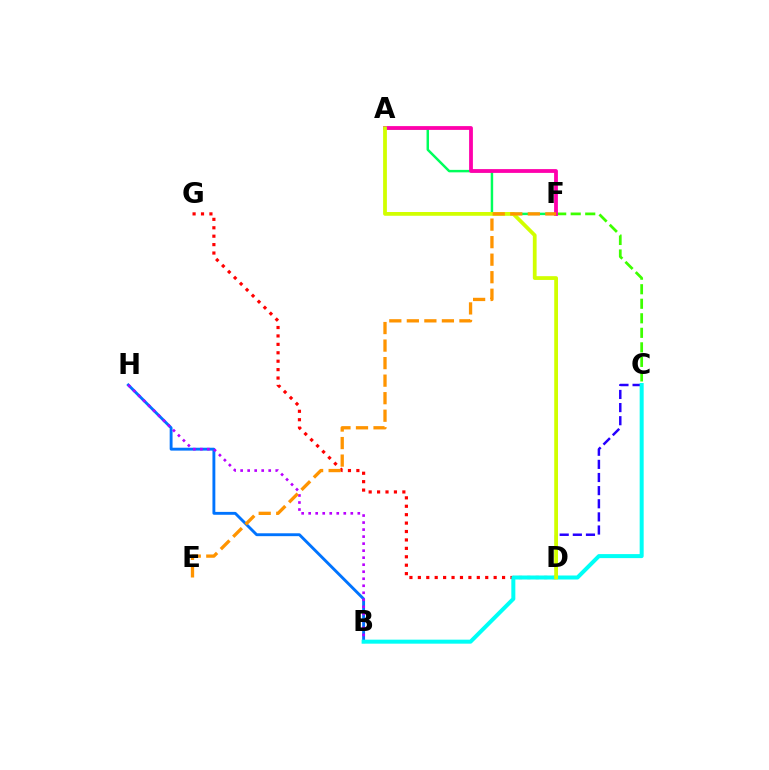{('C', 'F'): [{'color': '#3dff00', 'line_style': 'dashed', 'thickness': 1.97}], ('B', 'H'): [{'color': '#0074ff', 'line_style': 'solid', 'thickness': 2.07}, {'color': '#b900ff', 'line_style': 'dotted', 'thickness': 1.91}], ('A', 'F'): [{'color': '#00ff5c', 'line_style': 'solid', 'thickness': 1.77}, {'color': '#ff00ac', 'line_style': 'solid', 'thickness': 2.73}], ('C', 'D'): [{'color': '#2500ff', 'line_style': 'dashed', 'thickness': 1.78}], ('D', 'G'): [{'color': '#ff0000', 'line_style': 'dotted', 'thickness': 2.29}], ('B', 'C'): [{'color': '#00fff6', 'line_style': 'solid', 'thickness': 2.89}], ('A', 'D'): [{'color': '#d1ff00', 'line_style': 'solid', 'thickness': 2.72}], ('E', 'F'): [{'color': '#ff9400', 'line_style': 'dashed', 'thickness': 2.38}]}